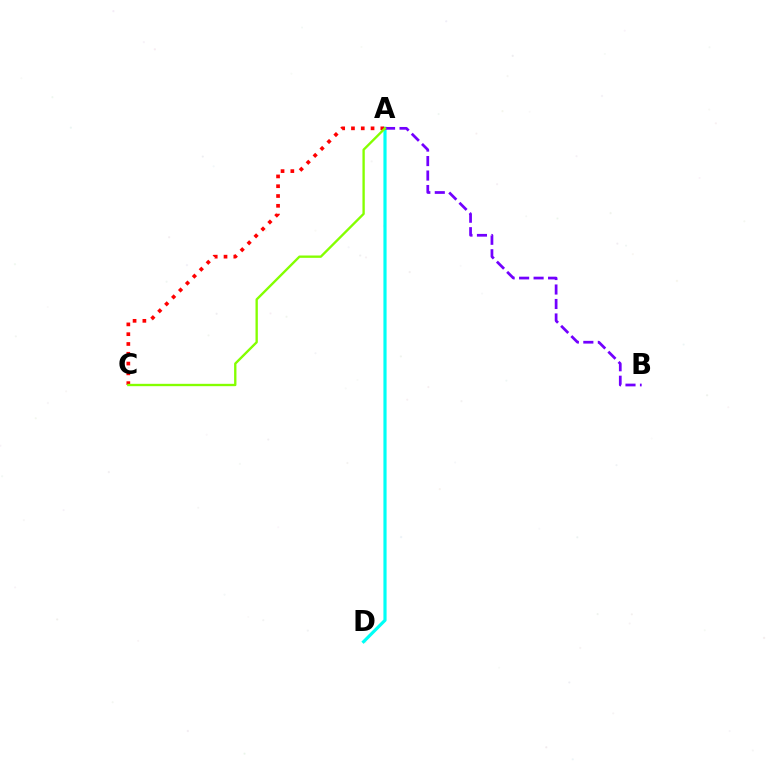{('A', 'D'): [{'color': '#00fff6', 'line_style': 'solid', 'thickness': 2.28}], ('A', 'B'): [{'color': '#7200ff', 'line_style': 'dashed', 'thickness': 1.97}], ('A', 'C'): [{'color': '#ff0000', 'line_style': 'dotted', 'thickness': 2.66}, {'color': '#84ff00', 'line_style': 'solid', 'thickness': 1.69}]}